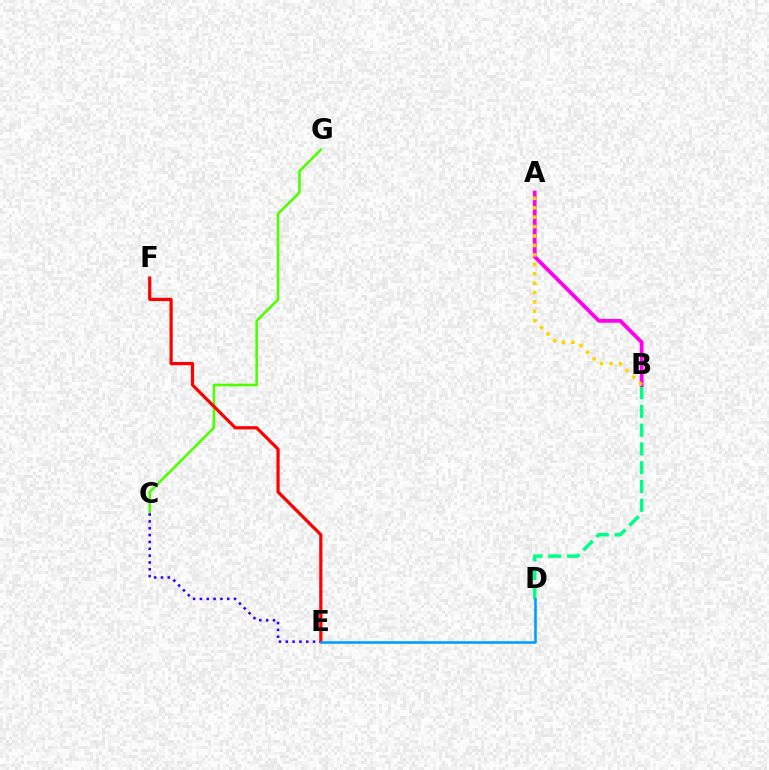{('C', 'G'): [{'color': '#4fff00', 'line_style': 'solid', 'thickness': 1.86}], ('B', 'D'): [{'color': '#00ff86', 'line_style': 'dashed', 'thickness': 2.55}], ('C', 'E'): [{'color': '#3700ff', 'line_style': 'dotted', 'thickness': 1.86}], ('E', 'F'): [{'color': '#ff0000', 'line_style': 'solid', 'thickness': 2.3}], ('A', 'B'): [{'color': '#ff00ed', 'line_style': 'solid', 'thickness': 2.73}, {'color': '#ffd500', 'line_style': 'dotted', 'thickness': 2.56}], ('D', 'E'): [{'color': '#009eff', 'line_style': 'solid', 'thickness': 1.87}]}